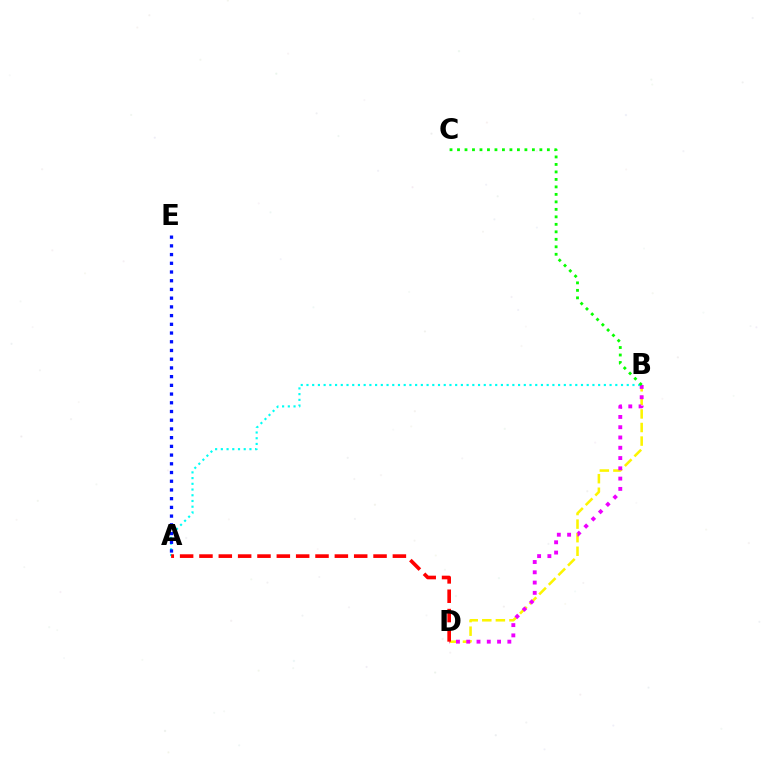{('B', 'D'): [{'color': '#fcf500', 'line_style': 'dashed', 'thickness': 1.84}, {'color': '#ee00ff', 'line_style': 'dotted', 'thickness': 2.79}], ('A', 'B'): [{'color': '#00fff6', 'line_style': 'dotted', 'thickness': 1.55}], ('A', 'D'): [{'color': '#ff0000', 'line_style': 'dashed', 'thickness': 2.63}], ('A', 'E'): [{'color': '#0010ff', 'line_style': 'dotted', 'thickness': 2.37}], ('B', 'C'): [{'color': '#08ff00', 'line_style': 'dotted', 'thickness': 2.03}]}